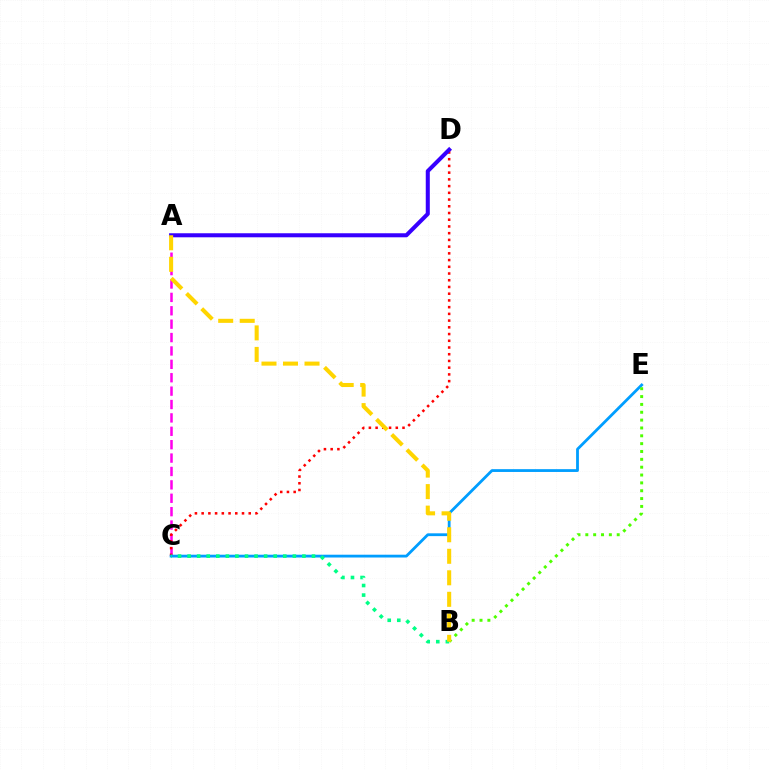{('A', 'C'): [{'color': '#ff00ed', 'line_style': 'dashed', 'thickness': 1.82}], ('C', 'D'): [{'color': '#ff0000', 'line_style': 'dotted', 'thickness': 1.83}], ('A', 'D'): [{'color': '#3700ff', 'line_style': 'solid', 'thickness': 2.91}], ('C', 'E'): [{'color': '#009eff', 'line_style': 'solid', 'thickness': 2.02}], ('B', 'E'): [{'color': '#4fff00', 'line_style': 'dotted', 'thickness': 2.13}], ('B', 'C'): [{'color': '#00ff86', 'line_style': 'dotted', 'thickness': 2.6}], ('A', 'B'): [{'color': '#ffd500', 'line_style': 'dashed', 'thickness': 2.92}]}